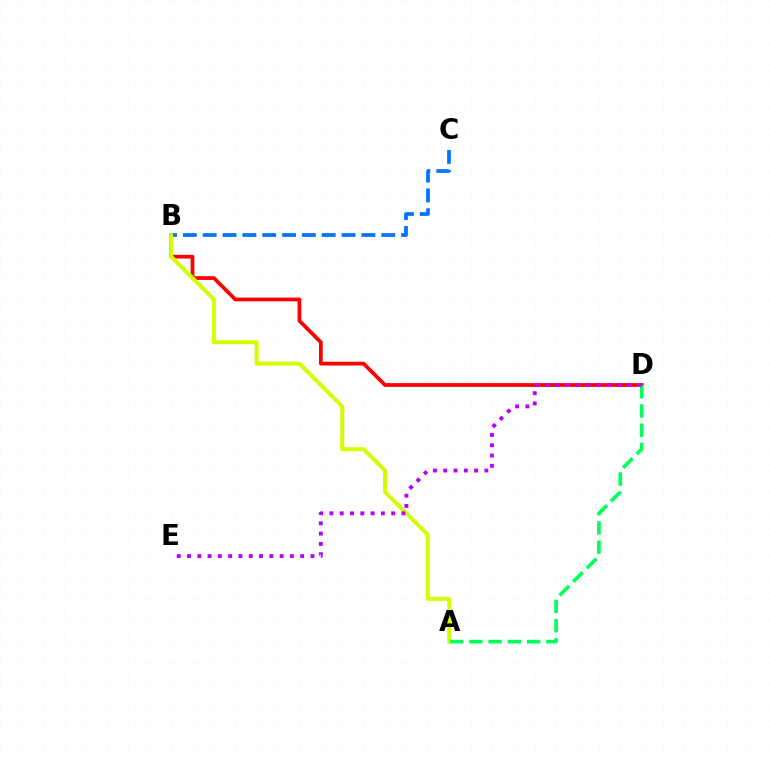{('B', 'C'): [{'color': '#0074ff', 'line_style': 'dashed', 'thickness': 2.69}], ('B', 'D'): [{'color': '#ff0000', 'line_style': 'solid', 'thickness': 2.69}], ('A', 'B'): [{'color': '#d1ff00', 'line_style': 'solid', 'thickness': 2.87}], ('A', 'D'): [{'color': '#00ff5c', 'line_style': 'dashed', 'thickness': 2.61}], ('D', 'E'): [{'color': '#b900ff', 'line_style': 'dotted', 'thickness': 2.8}]}